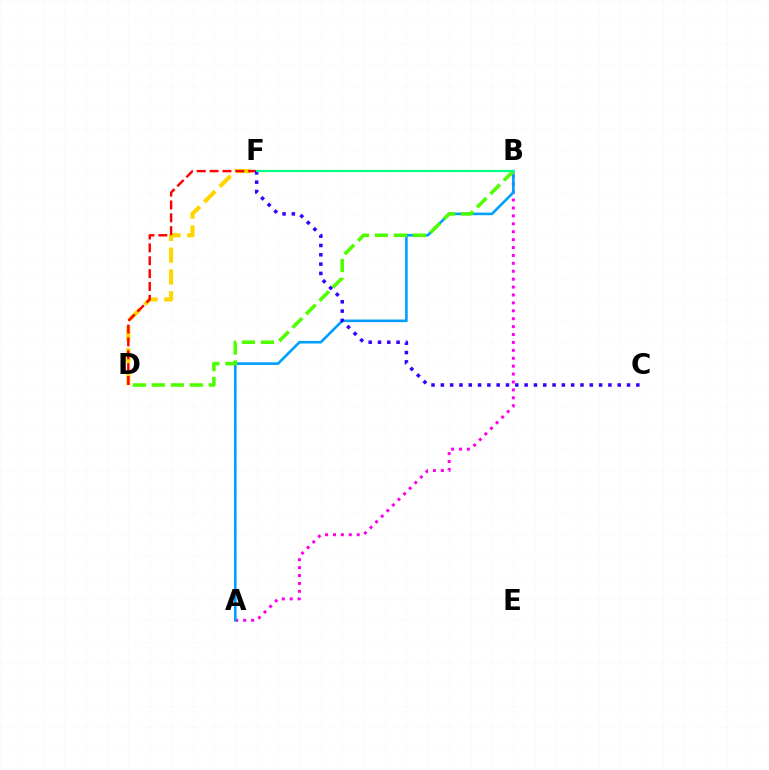{('D', 'F'): [{'color': '#ffd500', 'line_style': 'dashed', 'thickness': 2.96}, {'color': '#ff0000', 'line_style': 'dashed', 'thickness': 1.75}], ('A', 'B'): [{'color': '#ff00ed', 'line_style': 'dotted', 'thickness': 2.15}, {'color': '#009eff', 'line_style': 'solid', 'thickness': 1.88}], ('C', 'F'): [{'color': '#3700ff', 'line_style': 'dotted', 'thickness': 2.53}], ('B', 'D'): [{'color': '#4fff00', 'line_style': 'dashed', 'thickness': 2.58}], ('B', 'F'): [{'color': '#00ff86', 'line_style': 'solid', 'thickness': 1.58}]}